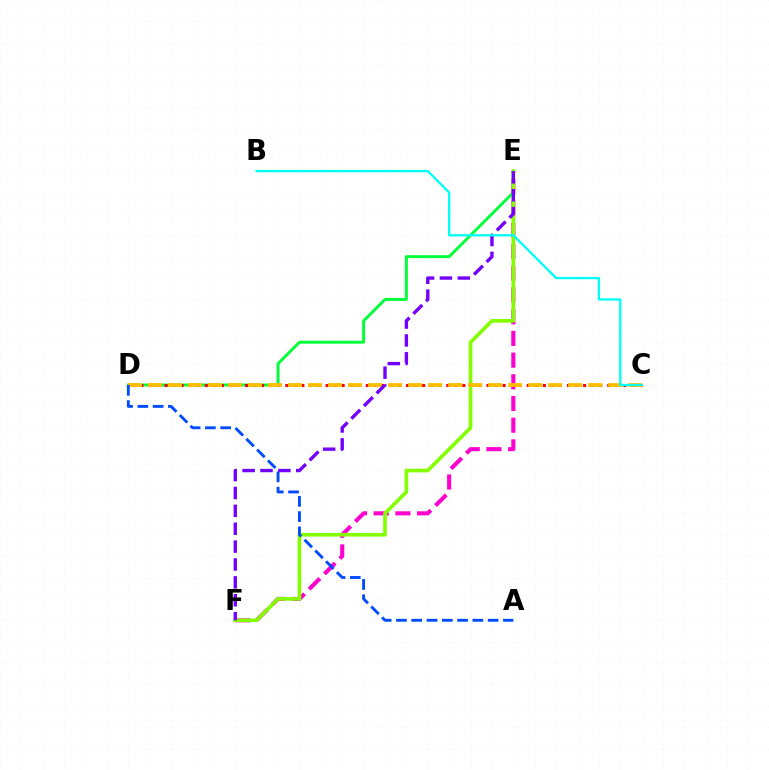{('D', 'E'): [{'color': '#00ff39', 'line_style': 'solid', 'thickness': 2.11}], ('E', 'F'): [{'color': '#ff00cf', 'line_style': 'dashed', 'thickness': 2.95}, {'color': '#84ff00', 'line_style': 'solid', 'thickness': 2.63}, {'color': '#7200ff', 'line_style': 'dashed', 'thickness': 2.43}], ('C', 'D'): [{'color': '#ff0000', 'line_style': 'dotted', 'thickness': 2.19}, {'color': '#ffbd00', 'line_style': 'dashed', 'thickness': 2.72}], ('A', 'D'): [{'color': '#004bff', 'line_style': 'dashed', 'thickness': 2.08}], ('B', 'C'): [{'color': '#00fff6', 'line_style': 'solid', 'thickness': 1.66}]}